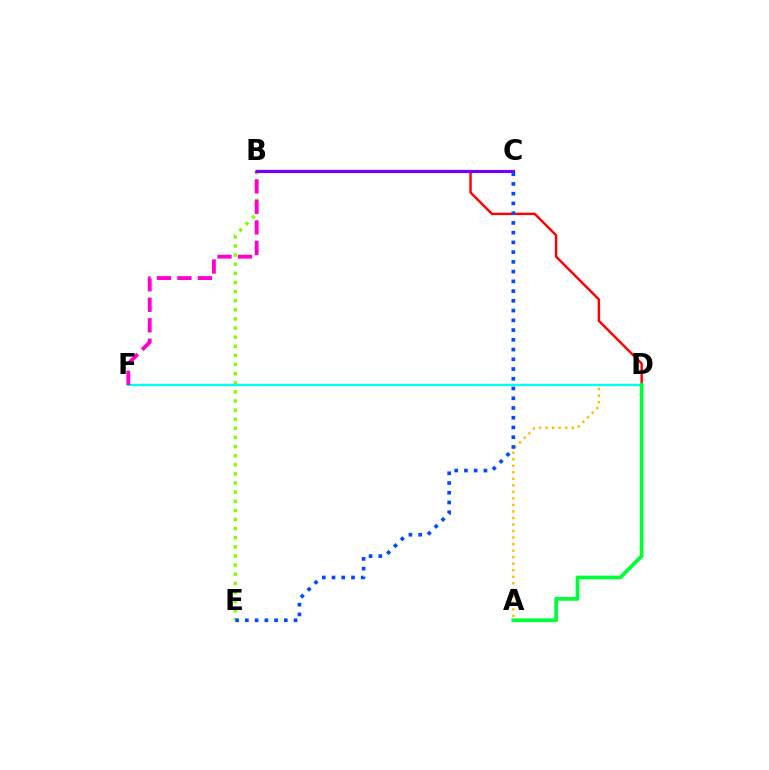{('B', 'D'): [{'color': '#ff0000', 'line_style': 'solid', 'thickness': 1.75}], ('A', 'D'): [{'color': '#ffbd00', 'line_style': 'dotted', 'thickness': 1.77}, {'color': '#00ff39', 'line_style': 'solid', 'thickness': 2.69}], ('B', 'E'): [{'color': '#84ff00', 'line_style': 'dotted', 'thickness': 2.48}], ('D', 'F'): [{'color': '#00fff6', 'line_style': 'solid', 'thickness': 1.64}], ('B', 'F'): [{'color': '#ff00cf', 'line_style': 'dashed', 'thickness': 2.78}], ('B', 'C'): [{'color': '#7200ff', 'line_style': 'solid', 'thickness': 2.27}], ('C', 'E'): [{'color': '#004bff', 'line_style': 'dotted', 'thickness': 2.65}]}